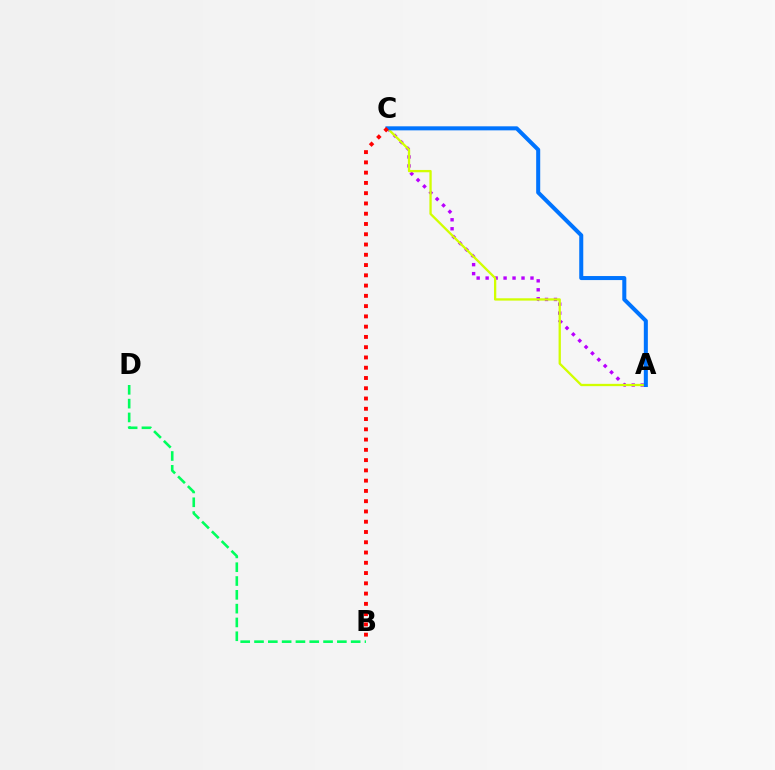{('A', 'C'): [{'color': '#b900ff', 'line_style': 'dotted', 'thickness': 2.44}, {'color': '#d1ff00', 'line_style': 'solid', 'thickness': 1.66}, {'color': '#0074ff', 'line_style': 'solid', 'thickness': 2.9}], ('B', 'D'): [{'color': '#00ff5c', 'line_style': 'dashed', 'thickness': 1.88}], ('B', 'C'): [{'color': '#ff0000', 'line_style': 'dotted', 'thickness': 2.79}]}